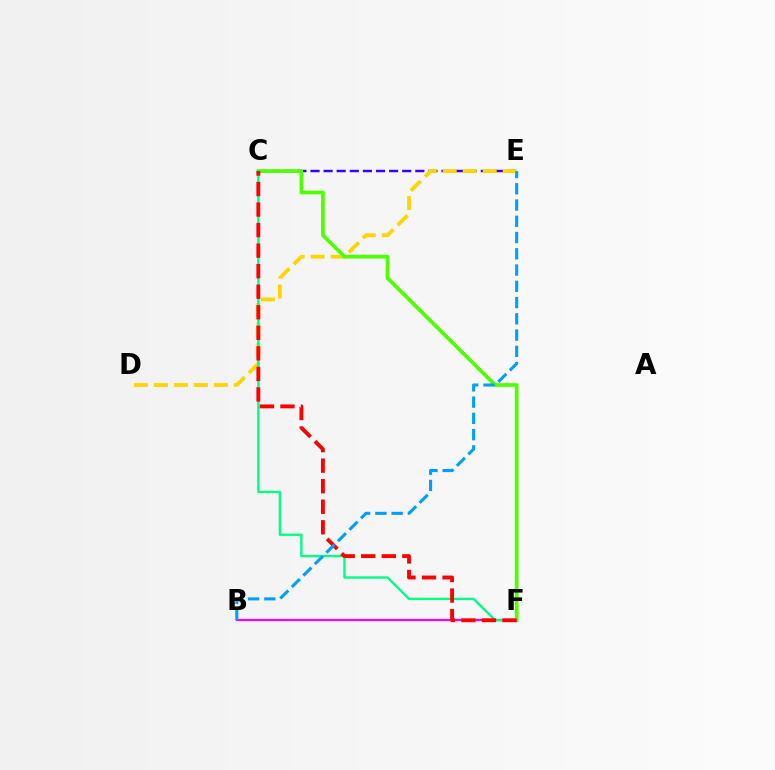{('C', 'E'): [{'color': '#3700ff', 'line_style': 'dashed', 'thickness': 1.78}], ('B', 'F'): [{'color': '#ff00ed', 'line_style': 'solid', 'thickness': 1.61}], ('D', 'E'): [{'color': '#ffd500', 'line_style': 'dashed', 'thickness': 2.72}], ('C', 'F'): [{'color': '#4fff00', 'line_style': 'solid', 'thickness': 2.66}, {'color': '#00ff86', 'line_style': 'solid', 'thickness': 1.7}, {'color': '#ff0000', 'line_style': 'dashed', 'thickness': 2.79}], ('B', 'E'): [{'color': '#009eff', 'line_style': 'dashed', 'thickness': 2.21}]}